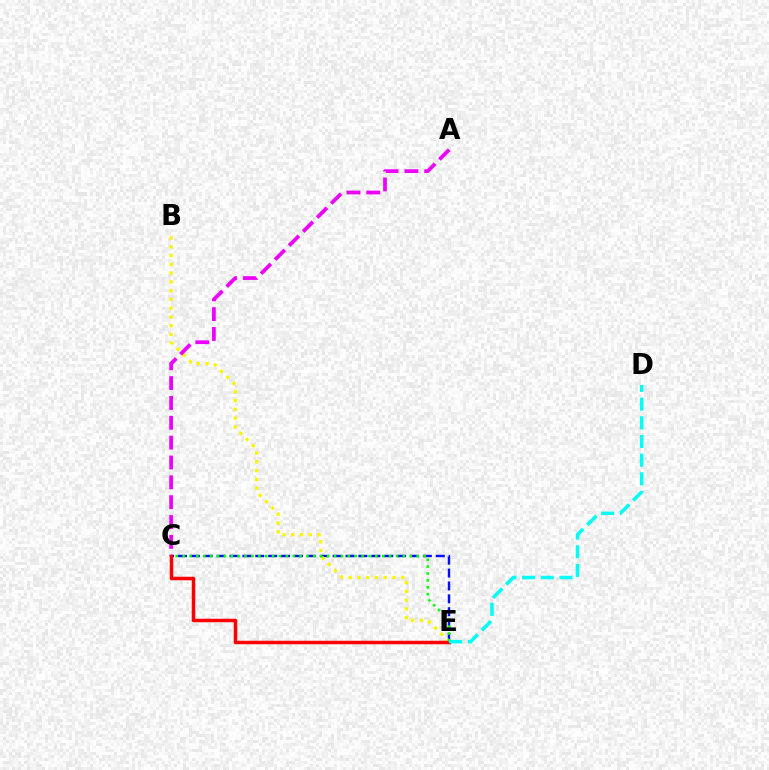{('C', 'E'): [{'color': '#0010ff', 'line_style': 'dashed', 'thickness': 1.75}, {'color': '#ff0000', 'line_style': 'solid', 'thickness': 2.51}, {'color': '#08ff00', 'line_style': 'dotted', 'thickness': 1.87}], ('B', 'E'): [{'color': '#fcf500', 'line_style': 'dotted', 'thickness': 2.38}], ('A', 'C'): [{'color': '#ee00ff', 'line_style': 'dashed', 'thickness': 2.7}], ('D', 'E'): [{'color': '#00fff6', 'line_style': 'dashed', 'thickness': 2.54}]}